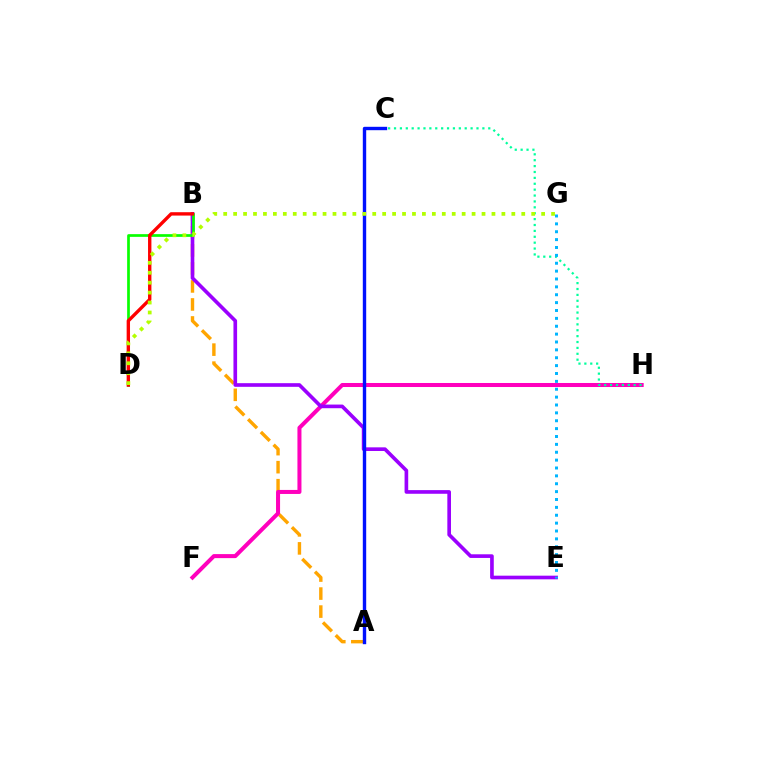{('A', 'B'): [{'color': '#ffa500', 'line_style': 'dashed', 'thickness': 2.45}], ('F', 'H'): [{'color': '#ff00bd', 'line_style': 'solid', 'thickness': 2.9}], ('B', 'E'): [{'color': '#9b00ff', 'line_style': 'solid', 'thickness': 2.63}], ('C', 'H'): [{'color': '#00ff9d', 'line_style': 'dotted', 'thickness': 1.6}], ('B', 'D'): [{'color': '#08ff00', 'line_style': 'solid', 'thickness': 1.95}, {'color': '#ff0000', 'line_style': 'solid', 'thickness': 2.42}], ('A', 'C'): [{'color': '#0010ff', 'line_style': 'solid', 'thickness': 2.44}], ('E', 'G'): [{'color': '#00b5ff', 'line_style': 'dotted', 'thickness': 2.14}], ('D', 'G'): [{'color': '#b3ff00', 'line_style': 'dotted', 'thickness': 2.7}]}